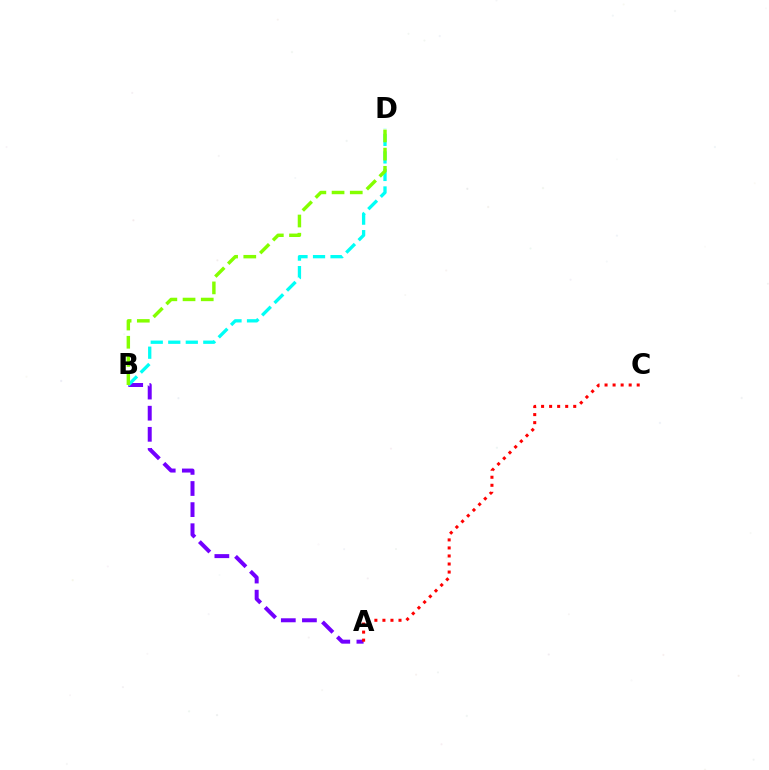{('A', 'B'): [{'color': '#7200ff', 'line_style': 'dashed', 'thickness': 2.87}], ('B', 'D'): [{'color': '#00fff6', 'line_style': 'dashed', 'thickness': 2.38}, {'color': '#84ff00', 'line_style': 'dashed', 'thickness': 2.47}], ('A', 'C'): [{'color': '#ff0000', 'line_style': 'dotted', 'thickness': 2.18}]}